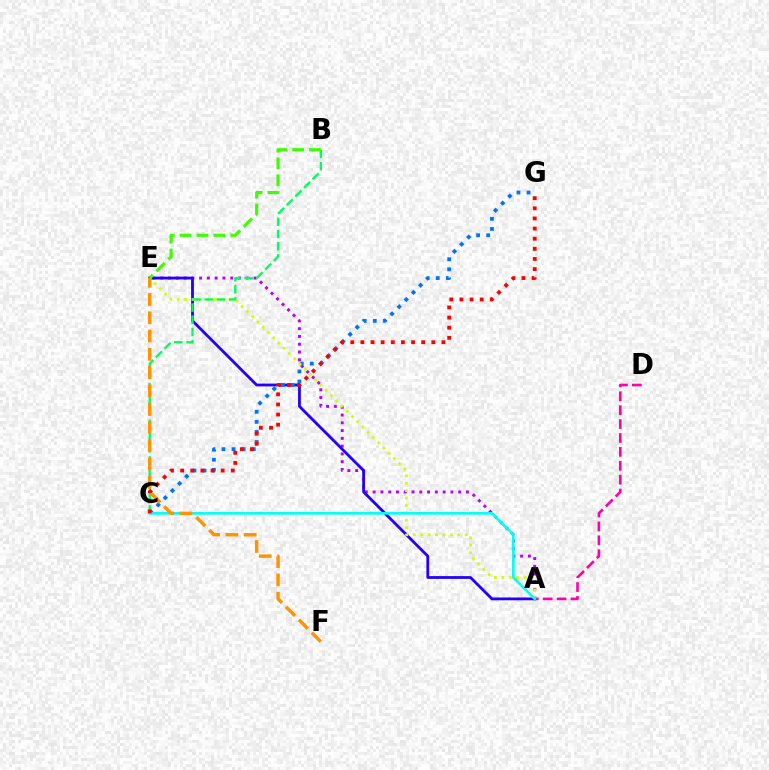{('A', 'E'): [{'color': '#b900ff', 'line_style': 'dotted', 'thickness': 2.11}, {'color': '#2500ff', 'line_style': 'solid', 'thickness': 2.02}, {'color': '#d1ff00', 'line_style': 'dotted', 'thickness': 2.02}], ('C', 'G'): [{'color': '#0074ff', 'line_style': 'dotted', 'thickness': 2.74}, {'color': '#ff0000', 'line_style': 'dotted', 'thickness': 2.75}], ('A', 'D'): [{'color': '#ff00ac', 'line_style': 'dashed', 'thickness': 1.89}], ('B', 'C'): [{'color': '#00ff5c', 'line_style': 'dashed', 'thickness': 1.66}], ('A', 'C'): [{'color': '#00fff6', 'line_style': 'solid', 'thickness': 1.87}], ('E', 'F'): [{'color': '#ff9400', 'line_style': 'dashed', 'thickness': 2.48}], ('B', 'E'): [{'color': '#3dff00', 'line_style': 'dashed', 'thickness': 2.29}]}